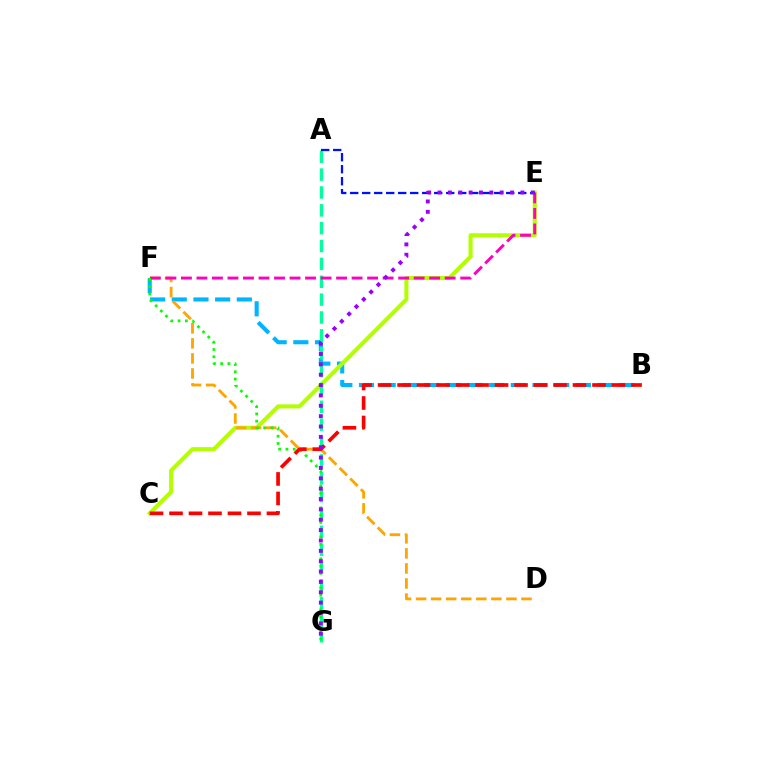{('B', 'F'): [{'color': '#00b5ff', 'line_style': 'dashed', 'thickness': 2.95}], ('C', 'E'): [{'color': '#b3ff00', 'line_style': 'solid', 'thickness': 2.93}], ('D', 'F'): [{'color': '#ffa500', 'line_style': 'dashed', 'thickness': 2.04}], ('A', 'G'): [{'color': '#00ff9d', 'line_style': 'dashed', 'thickness': 2.43}], ('E', 'F'): [{'color': '#ff00bd', 'line_style': 'dashed', 'thickness': 2.11}], ('F', 'G'): [{'color': '#08ff00', 'line_style': 'dotted', 'thickness': 1.98}], ('B', 'C'): [{'color': '#ff0000', 'line_style': 'dashed', 'thickness': 2.65}], ('A', 'E'): [{'color': '#0010ff', 'line_style': 'dashed', 'thickness': 1.63}], ('E', 'G'): [{'color': '#9b00ff', 'line_style': 'dotted', 'thickness': 2.81}]}